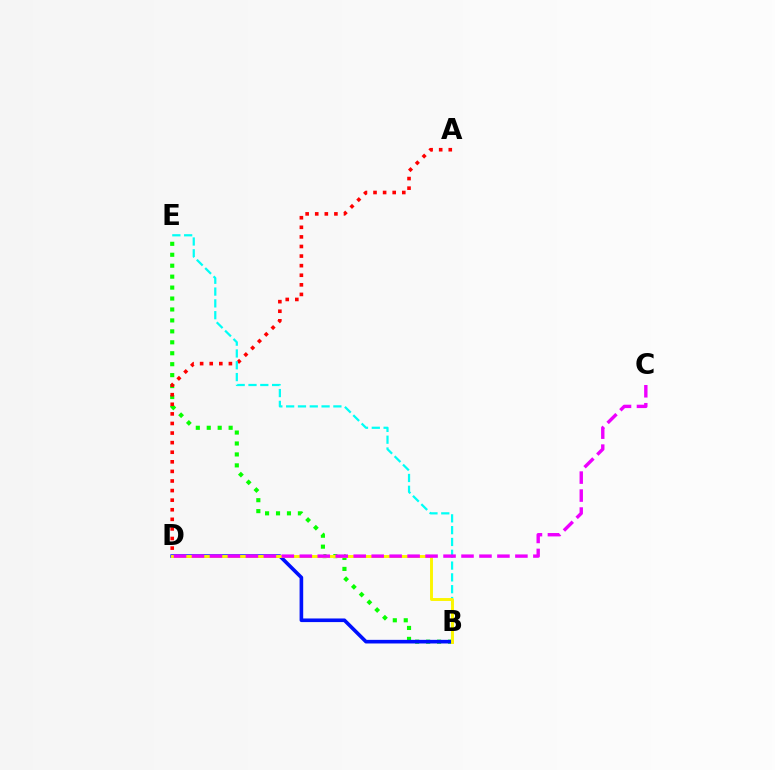{('B', 'E'): [{'color': '#08ff00', 'line_style': 'dotted', 'thickness': 2.97}, {'color': '#00fff6', 'line_style': 'dashed', 'thickness': 1.6}], ('A', 'D'): [{'color': '#ff0000', 'line_style': 'dotted', 'thickness': 2.6}], ('B', 'D'): [{'color': '#0010ff', 'line_style': 'solid', 'thickness': 2.61}, {'color': '#fcf500', 'line_style': 'solid', 'thickness': 2.1}], ('C', 'D'): [{'color': '#ee00ff', 'line_style': 'dashed', 'thickness': 2.44}]}